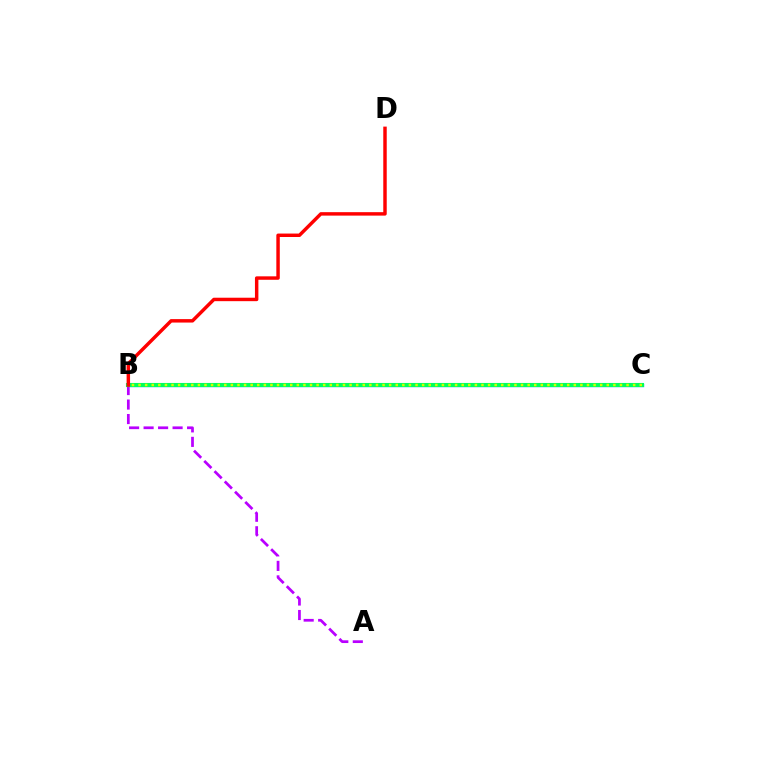{('B', 'C'): [{'color': '#0074ff', 'line_style': 'solid', 'thickness': 2.38}, {'color': '#00ff5c', 'line_style': 'solid', 'thickness': 2.95}, {'color': '#d1ff00', 'line_style': 'dotted', 'thickness': 1.79}], ('A', 'B'): [{'color': '#b900ff', 'line_style': 'dashed', 'thickness': 1.97}], ('B', 'D'): [{'color': '#ff0000', 'line_style': 'solid', 'thickness': 2.48}]}